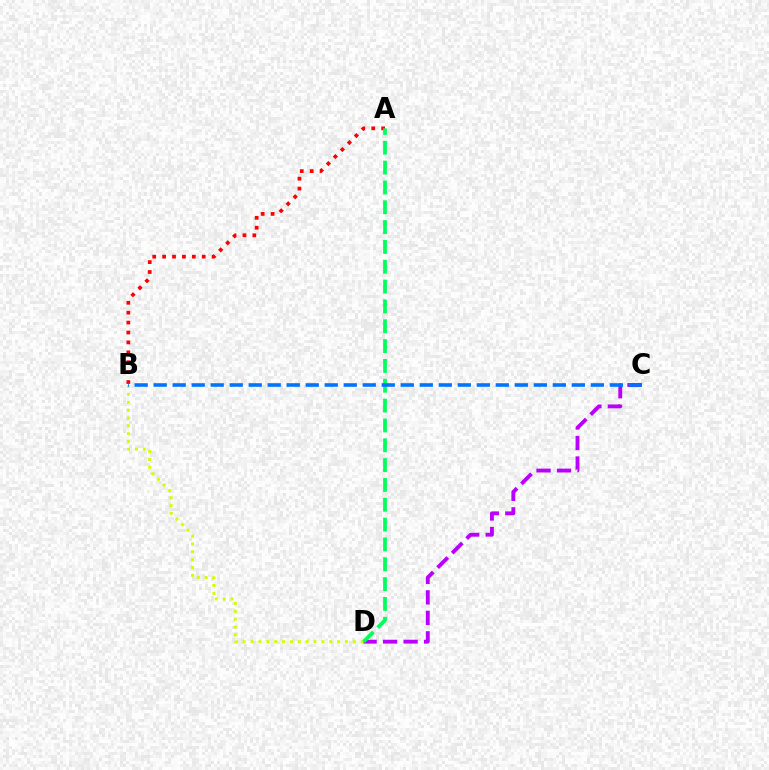{('A', 'B'): [{'color': '#ff0000', 'line_style': 'dotted', 'thickness': 2.69}], ('B', 'D'): [{'color': '#d1ff00', 'line_style': 'dotted', 'thickness': 2.14}], ('C', 'D'): [{'color': '#b900ff', 'line_style': 'dashed', 'thickness': 2.78}], ('A', 'D'): [{'color': '#00ff5c', 'line_style': 'dashed', 'thickness': 2.69}], ('B', 'C'): [{'color': '#0074ff', 'line_style': 'dashed', 'thickness': 2.58}]}